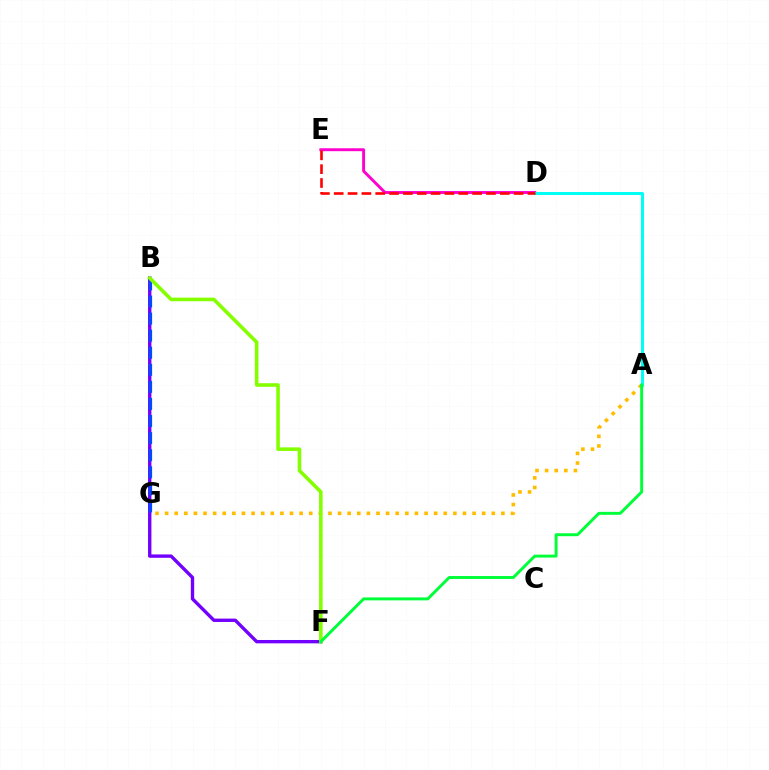{('B', 'F'): [{'color': '#7200ff', 'line_style': 'solid', 'thickness': 2.42}, {'color': '#84ff00', 'line_style': 'solid', 'thickness': 2.59}], ('D', 'E'): [{'color': '#ff00cf', 'line_style': 'solid', 'thickness': 2.1}, {'color': '#ff0000', 'line_style': 'dashed', 'thickness': 1.88}], ('B', 'G'): [{'color': '#004bff', 'line_style': 'dashed', 'thickness': 2.32}], ('A', 'D'): [{'color': '#00fff6', 'line_style': 'solid', 'thickness': 2.17}], ('A', 'G'): [{'color': '#ffbd00', 'line_style': 'dotted', 'thickness': 2.61}], ('A', 'F'): [{'color': '#00ff39', 'line_style': 'solid', 'thickness': 2.12}]}